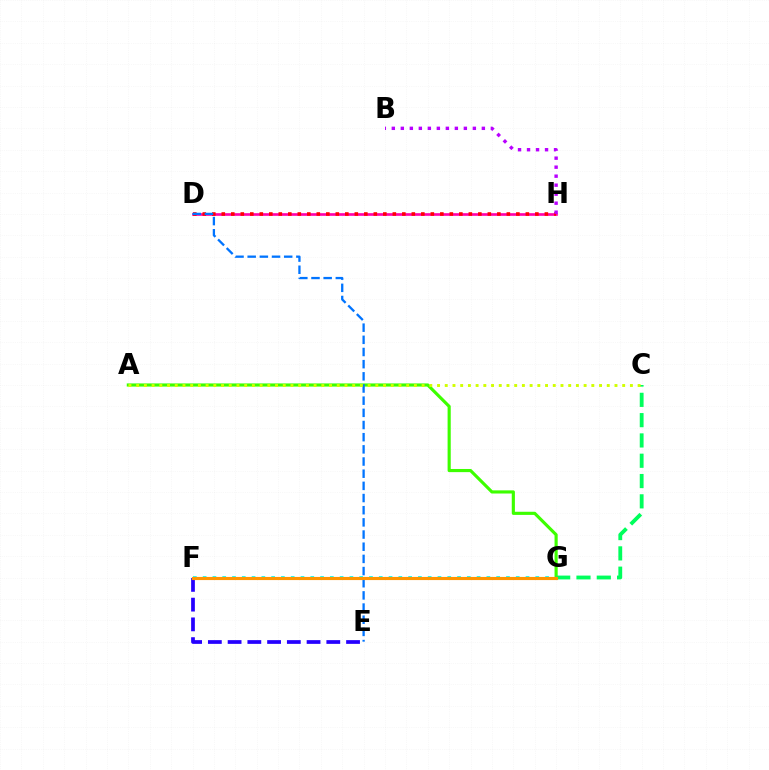{('D', 'H'): [{'color': '#ff00ac', 'line_style': 'solid', 'thickness': 1.91}, {'color': '#ff0000', 'line_style': 'dotted', 'thickness': 2.58}], ('F', 'G'): [{'color': '#00fff6', 'line_style': 'dotted', 'thickness': 2.66}, {'color': '#ff9400', 'line_style': 'solid', 'thickness': 2.26}], ('A', 'G'): [{'color': '#3dff00', 'line_style': 'solid', 'thickness': 2.27}], ('B', 'H'): [{'color': '#b900ff', 'line_style': 'dotted', 'thickness': 2.45}], ('E', 'F'): [{'color': '#2500ff', 'line_style': 'dashed', 'thickness': 2.68}], ('C', 'G'): [{'color': '#00ff5c', 'line_style': 'dashed', 'thickness': 2.76}], ('D', 'E'): [{'color': '#0074ff', 'line_style': 'dashed', 'thickness': 1.65}], ('A', 'C'): [{'color': '#d1ff00', 'line_style': 'dotted', 'thickness': 2.1}]}